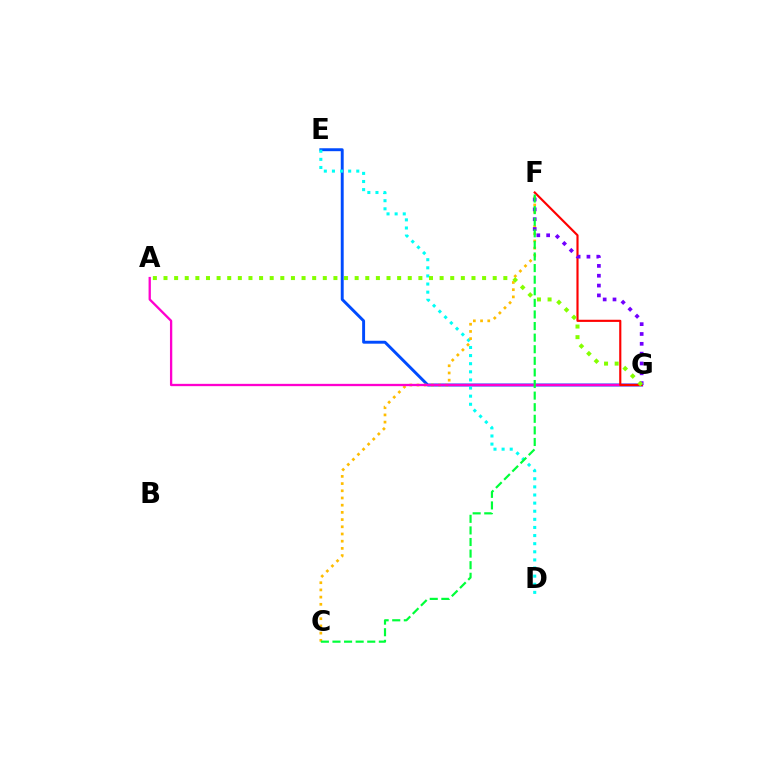{('E', 'G'): [{'color': '#004bff', 'line_style': 'solid', 'thickness': 2.11}], ('D', 'E'): [{'color': '#00fff6', 'line_style': 'dotted', 'thickness': 2.2}], ('C', 'F'): [{'color': '#ffbd00', 'line_style': 'dotted', 'thickness': 1.96}, {'color': '#00ff39', 'line_style': 'dashed', 'thickness': 1.57}], ('A', 'G'): [{'color': '#ff00cf', 'line_style': 'solid', 'thickness': 1.66}, {'color': '#84ff00', 'line_style': 'dotted', 'thickness': 2.89}], ('F', 'G'): [{'color': '#ff0000', 'line_style': 'solid', 'thickness': 1.55}, {'color': '#7200ff', 'line_style': 'dotted', 'thickness': 2.67}]}